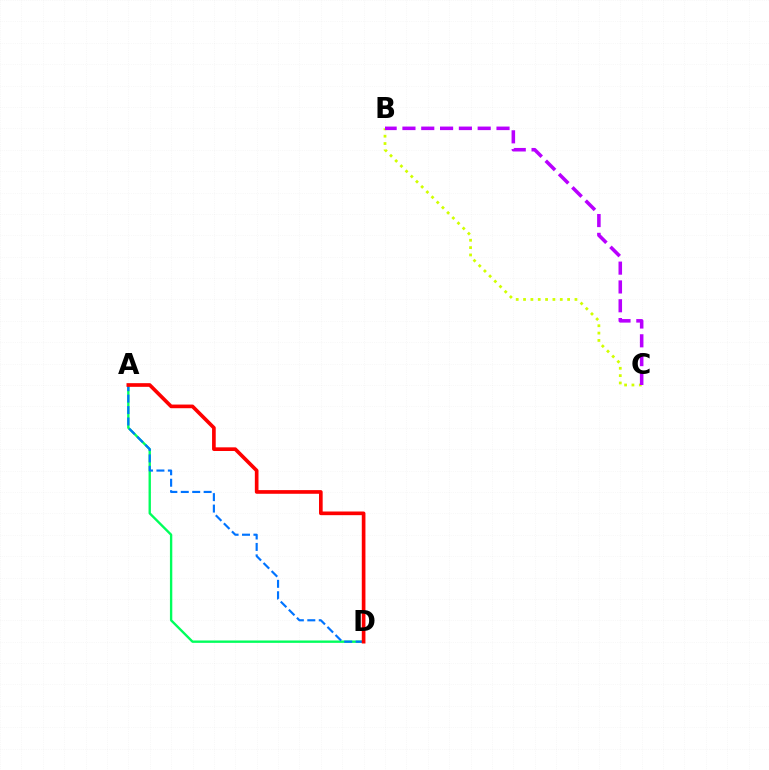{('A', 'D'): [{'color': '#00ff5c', 'line_style': 'solid', 'thickness': 1.7}, {'color': '#0074ff', 'line_style': 'dashed', 'thickness': 1.55}, {'color': '#ff0000', 'line_style': 'solid', 'thickness': 2.64}], ('B', 'C'): [{'color': '#d1ff00', 'line_style': 'dotted', 'thickness': 2.0}, {'color': '#b900ff', 'line_style': 'dashed', 'thickness': 2.56}]}